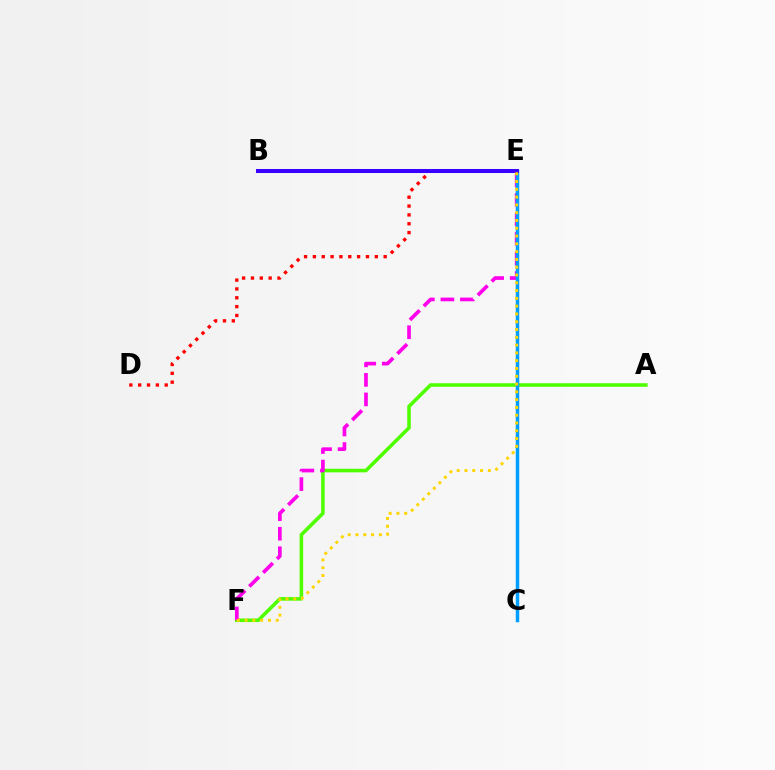{('A', 'F'): [{'color': '#4fff00', 'line_style': 'solid', 'thickness': 2.57}], ('D', 'E'): [{'color': '#ff0000', 'line_style': 'dotted', 'thickness': 2.4}], ('C', 'E'): [{'color': '#00ff86', 'line_style': 'dashed', 'thickness': 2.09}, {'color': '#009eff', 'line_style': 'solid', 'thickness': 2.51}], ('E', 'F'): [{'color': '#ff00ed', 'line_style': 'dashed', 'thickness': 2.65}, {'color': '#ffd500', 'line_style': 'dotted', 'thickness': 2.12}], ('B', 'E'): [{'color': '#3700ff', 'line_style': 'solid', 'thickness': 2.89}]}